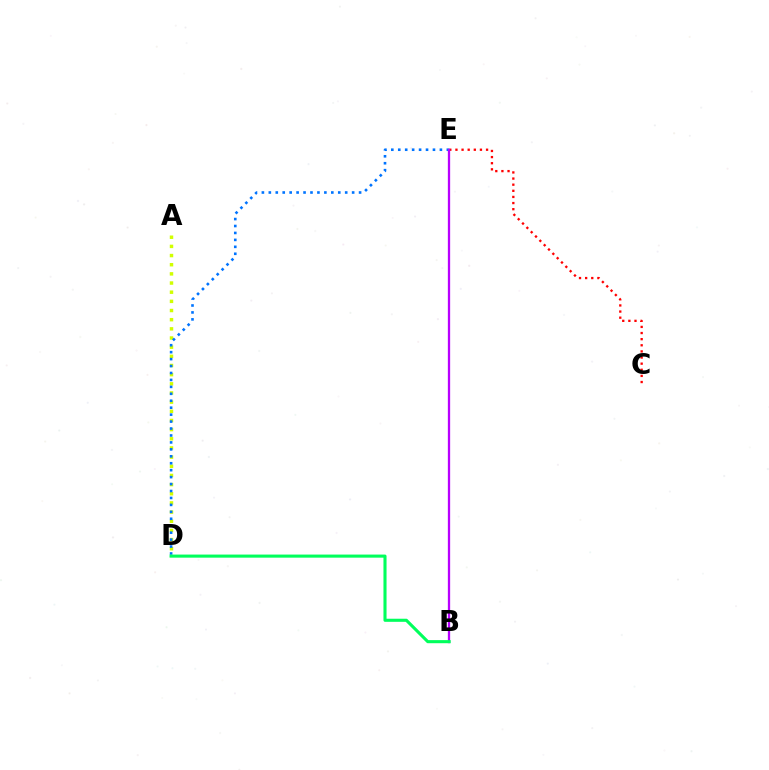{('A', 'D'): [{'color': '#d1ff00', 'line_style': 'dotted', 'thickness': 2.49}], ('C', 'E'): [{'color': '#ff0000', 'line_style': 'dotted', 'thickness': 1.66}], ('D', 'E'): [{'color': '#0074ff', 'line_style': 'dotted', 'thickness': 1.89}], ('B', 'E'): [{'color': '#b900ff', 'line_style': 'solid', 'thickness': 1.65}], ('B', 'D'): [{'color': '#00ff5c', 'line_style': 'solid', 'thickness': 2.22}]}